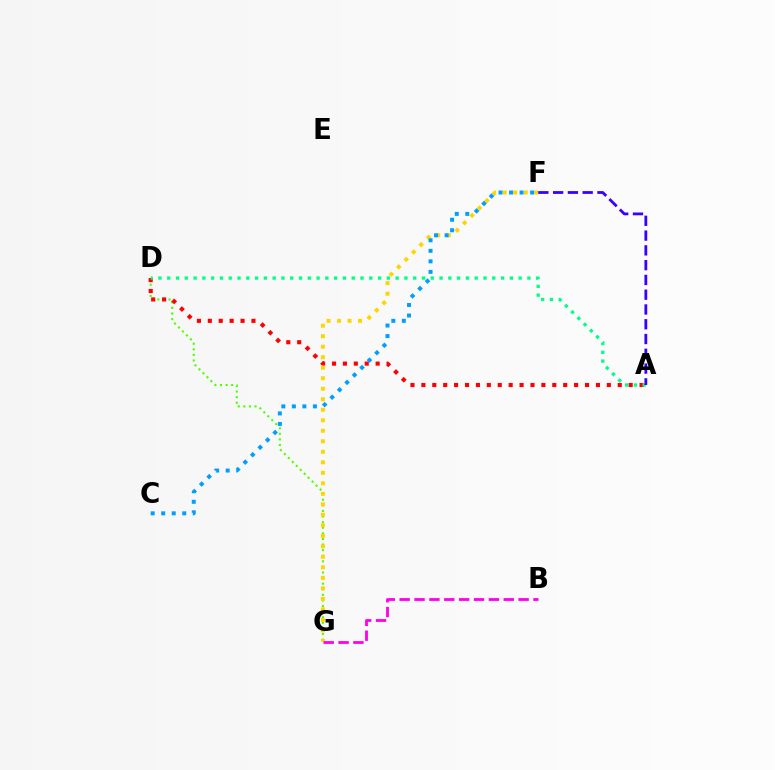{('D', 'G'): [{'color': '#4fff00', 'line_style': 'dotted', 'thickness': 1.52}], ('A', 'D'): [{'color': '#ff0000', 'line_style': 'dotted', 'thickness': 2.96}, {'color': '#00ff86', 'line_style': 'dotted', 'thickness': 2.39}], ('F', 'G'): [{'color': '#ffd500', 'line_style': 'dotted', 'thickness': 2.85}], ('B', 'G'): [{'color': '#ff00ed', 'line_style': 'dashed', 'thickness': 2.02}], ('C', 'F'): [{'color': '#009eff', 'line_style': 'dotted', 'thickness': 2.86}], ('A', 'F'): [{'color': '#3700ff', 'line_style': 'dashed', 'thickness': 2.01}]}